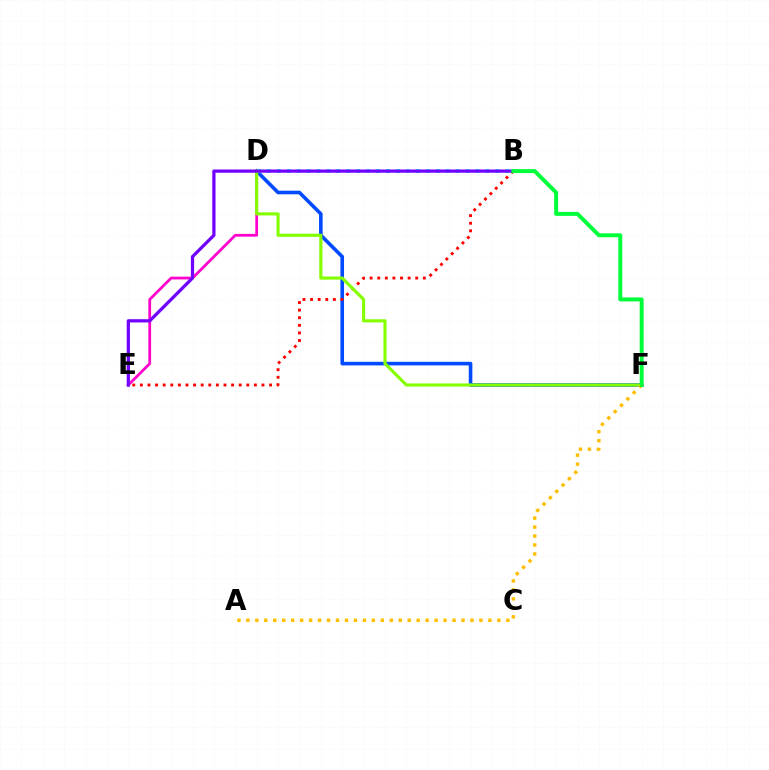{('D', 'F'): [{'color': '#004bff', 'line_style': 'solid', 'thickness': 2.59}, {'color': '#84ff00', 'line_style': 'solid', 'thickness': 2.26}], ('B', 'D'): [{'color': '#00fff6', 'line_style': 'dotted', 'thickness': 2.7}], ('D', 'E'): [{'color': '#ff00cf', 'line_style': 'solid', 'thickness': 1.99}], ('B', 'E'): [{'color': '#ff0000', 'line_style': 'dotted', 'thickness': 2.07}, {'color': '#7200ff', 'line_style': 'solid', 'thickness': 2.33}], ('A', 'F'): [{'color': '#ffbd00', 'line_style': 'dotted', 'thickness': 2.44}], ('B', 'F'): [{'color': '#00ff39', 'line_style': 'solid', 'thickness': 2.85}]}